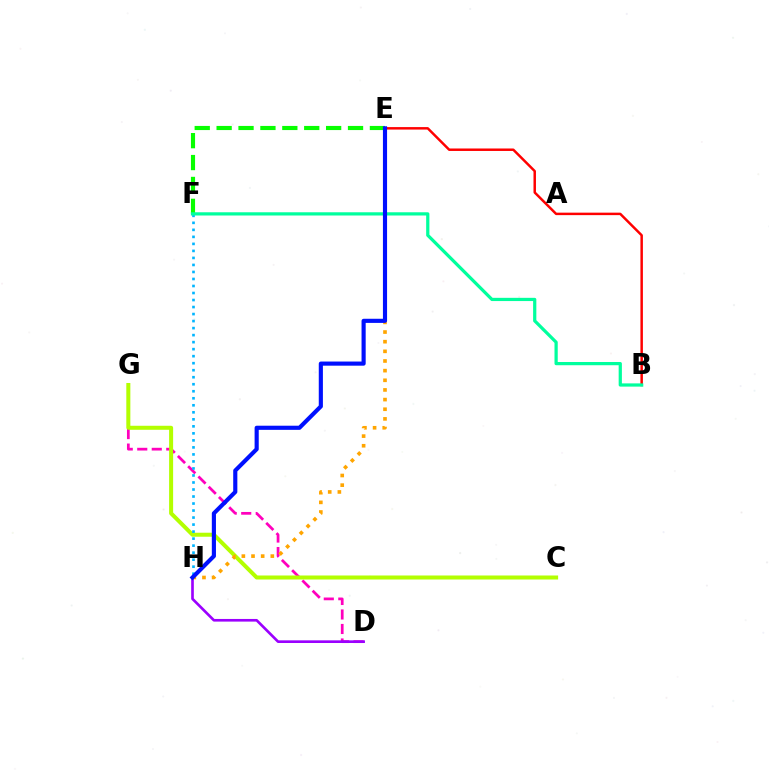{('D', 'G'): [{'color': '#ff00bd', 'line_style': 'dashed', 'thickness': 1.97}], ('C', 'G'): [{'color': '#b3ff00', 'line_style': 'solid', 'thickness': 2.89}], ('D', 'H'): [{'color': '#9b00ff', 'line_style': 'solid', 'thickness': 1.91}], ('B', 'E'): [{'color': '#ff0000', 'line_style': 'solid', 'thickness': 1.78}], ('F', 'H'): [{'color': '#00b5ff', 'line_style': 'dotted', 'thickness': 1.91}], ('E', 'H'): [{'color': '#ffa500', 'line_style': 'dotted', 'thickness': 2.62}, {'color': '#0010ff', 'line_style': 'solid', 'thickness': 2.98}], ('E', 'F'): [{'color': '#08ff00', 'line_style': 'dashed', 'thickness': 2.97}], ('B', 'F'): [{'color': '#00ff9d', 'line_style': 'solid', 'thickness': 2.32}]}